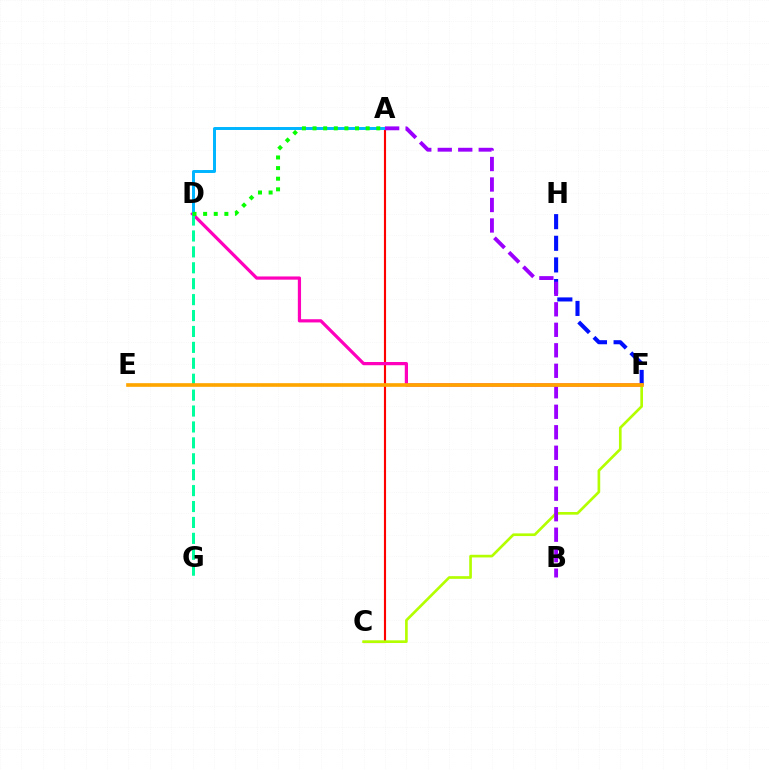{('F', 'H'): [{'color': '#0010ff', 'line_style': 'dashed', 'thickness': 2.94}], ('A', 'C'): [{'color': '#ff0000', 'line_style': 'solid', 'thickness': 1.54}], ('D', 'F'): [{'color': '#ff00bd', 'line_style': 'solid', 'thickness': 2.31}], ('C', 'F'): [{'color': '#b3ff00', 'line_style': 'solid', 'thickness': 1.92}], ('D', 'G'): [{'color': '#00ff9d', 'line_style': 'dashed', 'thickness': 2.16}], ('A', 'D'): [{'color': '#00b5ff', 'line_style': 'solid', 'thickness': 2.13}, {'color': '#08ff00', 'line_style': 'dotted', 'thickness': 2.89}], ('A', 'B'): [{'color': '#9b00ff', 'line_style': 'dashed', 'thickness': 2.78}], ('E', 'F'): [{'color': '#ffa500', 'line_style': 'solid', 'thickness': 2.63}]}